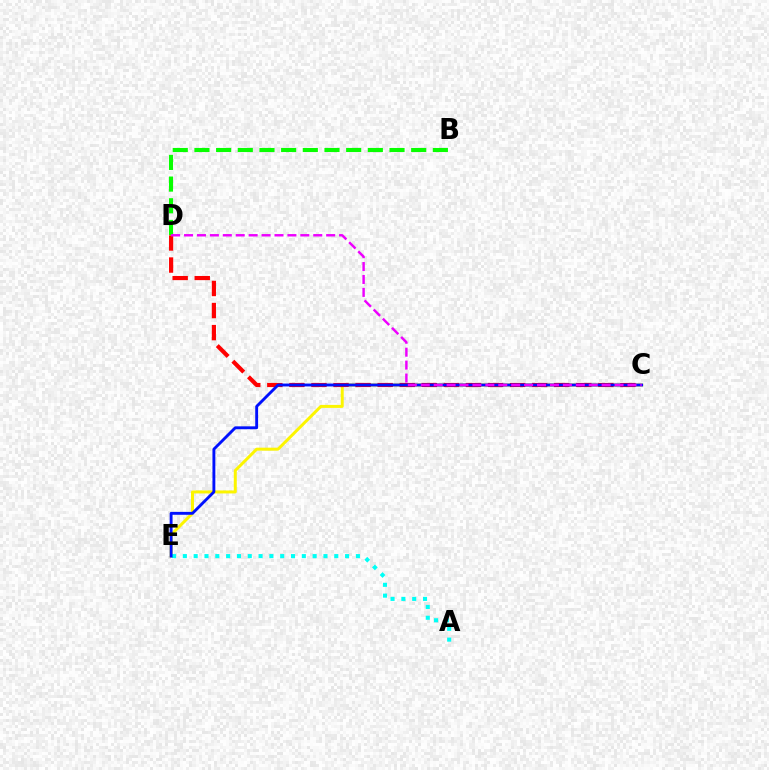{('C', 'E'): [{'color': '#fcf500', 'line_style': 'solid', 'thickness': 2.15}, {'color': '#0010ff', 'line_style': 'solid', 'thickness': 2.07}], ('C', 'D'): [{'color': '#ff0000', 'line_style': 'dashed', 'thickness': 3.0}, {'color': '#ee00ff', 'line_style': 'dashed', 'thickness': 1.76}], ('B', 'D'): [{'color': '#08ff00', 'line_style': 'dashed', 'thickness': 2.94}], ('A', 'E'): [{'color': '#00fff6', 'line_style': 'dotted', 'thickness': 2.94}]}